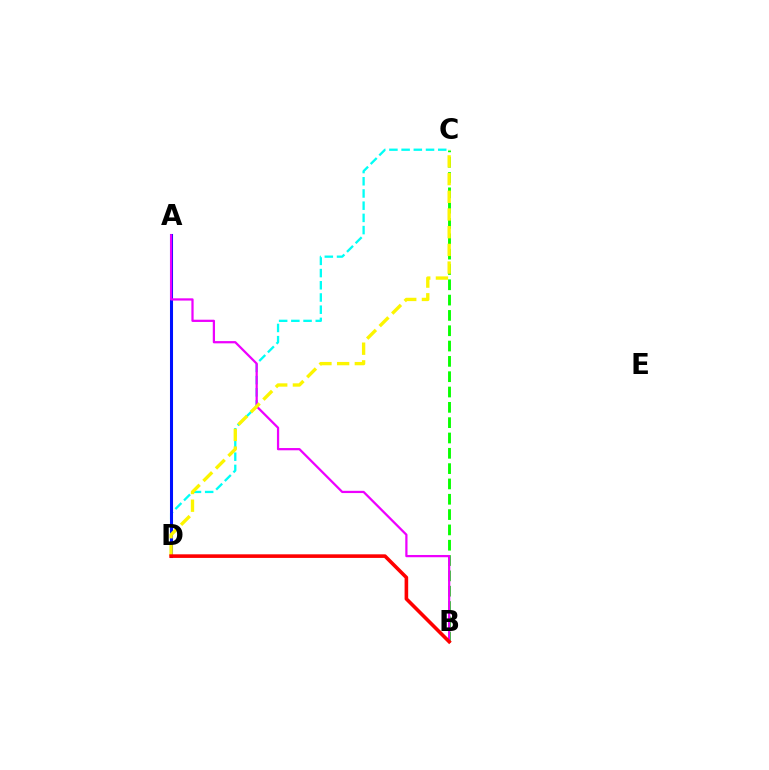{('C', 'D'): [{'color': '#00fff6', 'line_style': 'dashed', 'thickness': 1.66}, {'color': '#fcf500', 'line_style': 'dashed', 'thickness': 2.4}], ('A', 'D'): [{'color': '#0010ff', 'line_style': 'solid', 'thickness': 2.2}], ('B', 'C'): [{'color': '#08ff00', 'line_style': 'dashed', 'thickness': 2.08}], ('A', 'B'): [{'color': '#ee00ff', 'line_style': 'solid', 'thickness': 1.62}], ('B', 'D'): [{'color': '#ff0000', 'line_style': 'solid', 'thickness': 2.59}]}